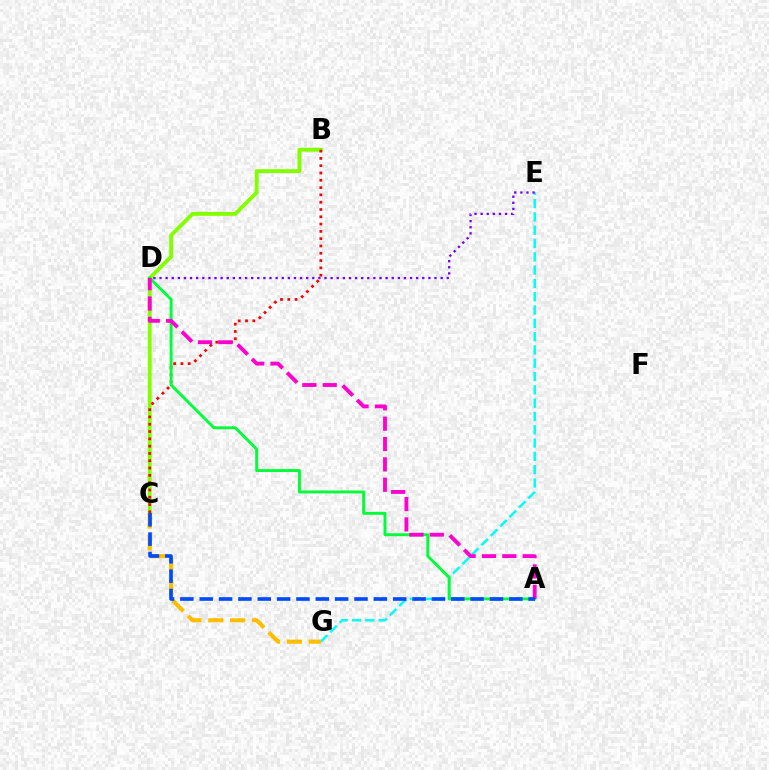{('B', 'C'): [{'color': '#84ff00', 'line_style': 'solid', 'thickness': 2.79}, {'color': '#ff0000', 'line_style': 'dotted', 'thickness': 1.98}], ('E', 'G'): [{'color': '#00fff6', 'line_style': 'dashed', 'thickness': 1.81}], ('C', 'G'): [{'color': '#ffbd00', 'line_style': 'dashed', 'thickness': 2.97}], ('A', 'D'): [{'color': '#00ff39', 'line_style': 'solid', 'thickness': 2.1}, {'color': '#ff00cf', 'line_style': 'dashed', 'thickness': 2.77}], ('A', 'C'): [{'color': '#004bff', 'line_style': 'dashed', 'thickness': 2.63}], ('D', 'E'): [{'color': '#7200ff', 'line_style': 'dotted', 'thickness': 1.66}]}